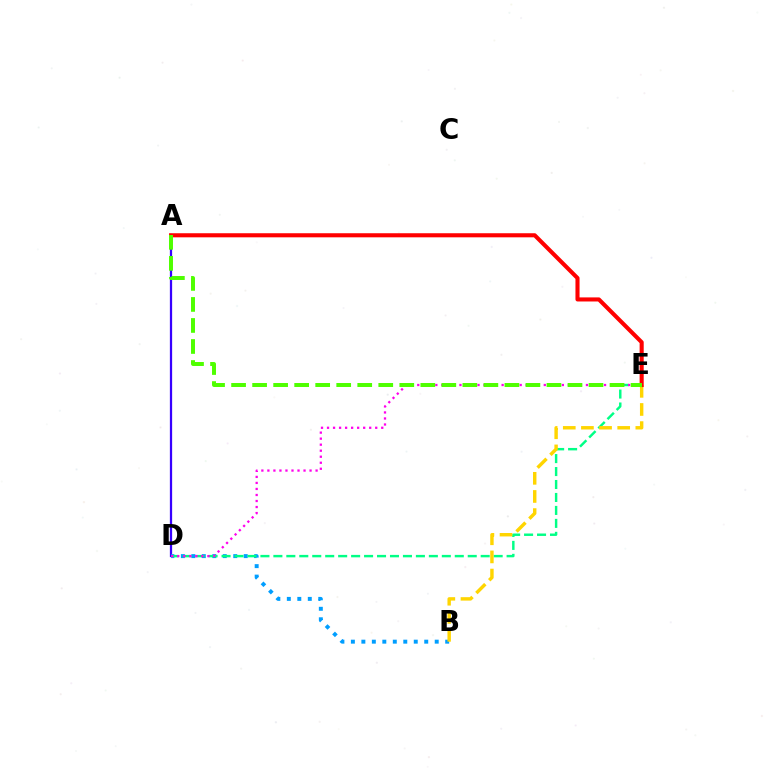{('A', 'D'): [{'color': '#3700ff', 'line_style': 'solid', 'thickness': 1.63}], ('B', 'D'): [{'color': '#009eff', 'line_style': 'dotted', 'thickness': 2.85}], ('D', 'E'): [{'color': '#00ff86', 'line_style': 'dashed', 'thickness': 1.76}, {'color': '#ff00ed', 'line_style': 'dotted', 'thickness': 1.64}], ('B', 'E'): [{'color': '#ffd500', 'line_style': 'dashed', 'thickness': 2.46}], ('A', 'E'): [{'color': '#ff0000', 'line_style': 'solid', 'thickness': 2.94}, {'color': '#4fff00', 'line_style': 'dashed', 'thickness': 2.86}]}